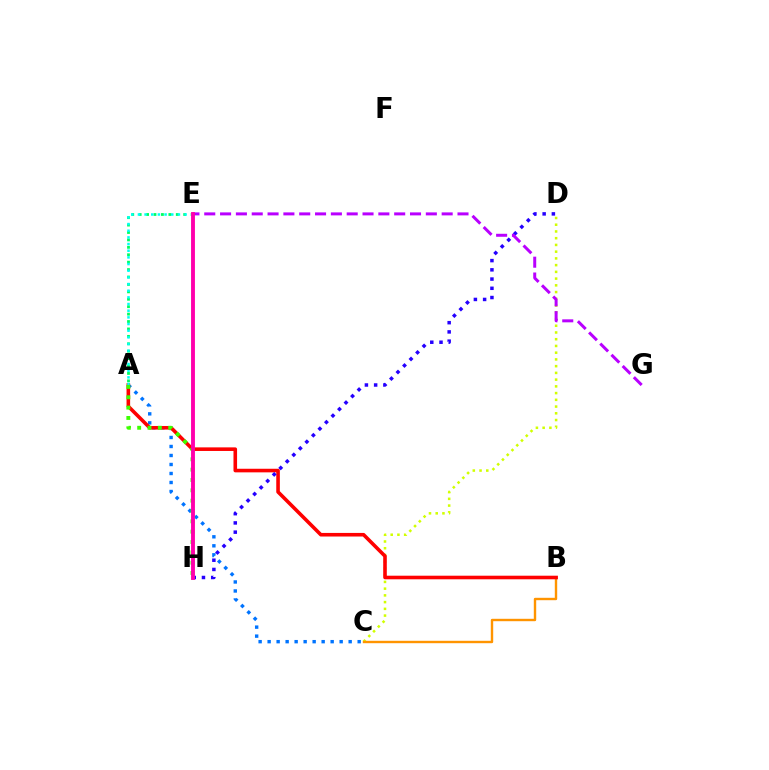{('C', 'D'): [{'color': '#d1ff00', 'line_style': 'dotted', 'thickness': 1.83}], ('A', 'C'): [{'color': '#0074ff', 'line_style': 'dotted', 'thickness': 2.45}], ('B', 'C'): [{'color': '#ff9400', 'line_style': 'solid', 'thickness': 1.73}], ('A', 'B'): [{'color': '#ff0000', 'line_style': 'solid', 'thickness': 2.59}], ('A', 'E'): [{'color': '#00ff5c', 'line_style': 'dotted', 'thickness': 2.02}, {'color': '#00fff6', 'line_style': 'dotted', 'thickness': 1.81}], ('D', 'H'): [{'color': '#2500ff', 'line_style': 'dotted', 'thickness': 2.51}], ('E', 'G'): [{'color': '#b900ff', 'line_style': 'dashed', 'thickness': 2.15}], ('A', 'H'): [{'color': '#3dff00', 'line_style': 'dotted', 'thickness': 2.81}], ('E', 'H'): [{'color': '#ff00ac', 'line_style': 'solid', 'thickness': 2.79}]}